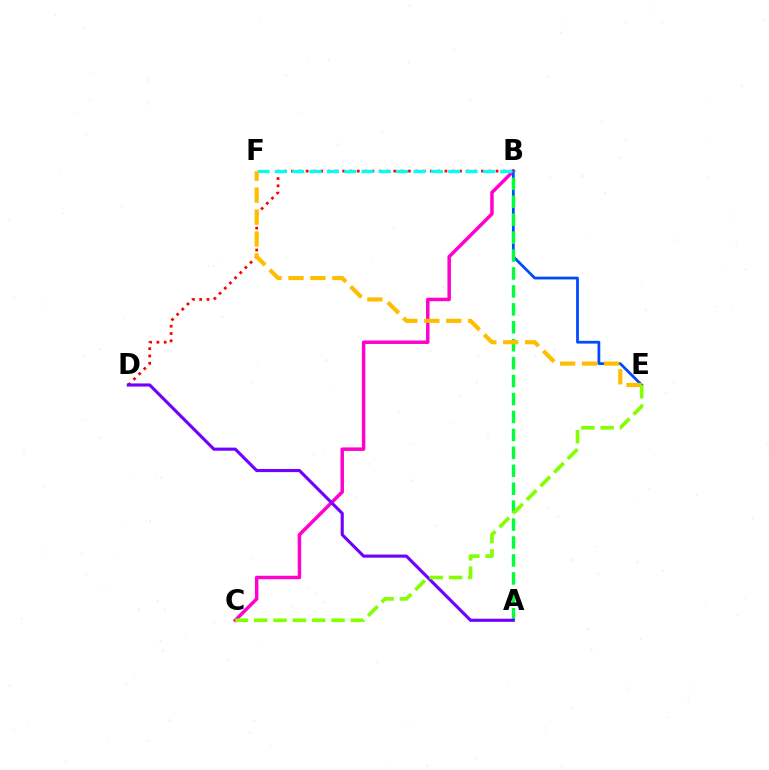{('B', 'C'): [{'color': '#ff00cf', 'line_style': 'solid', 'thickness': 2.5}], ('B', 'E'): [{'color': '#004bff', 'line_style': 'solid', 'thickness': 2.0}], ('B', 'D'): [{'color': '#ff0000', 'line_style': 'dotted', 'thickness': 1.98}], ('A', 'B'): [{'color': '#00ff39', 'line_style': 'dashed', 'thickness': 2.44}], ('A', 'D'): [{'color': '#7200ff', 'line_style': 'solid', 'thickness': 2.24}], ('B', 'F'): [{'color': '#00fff6', 'line_style': 'dashed', 'thickness': 2.35}], ('E', 'F'): [{'color': '#ffbd00', 'line_style': 'dashed', 'thickness': 2.98}], ('C', 'E'): [{'color': '#84ff00', 'line_style': 'dashed', 'thickness': 2.63}]}